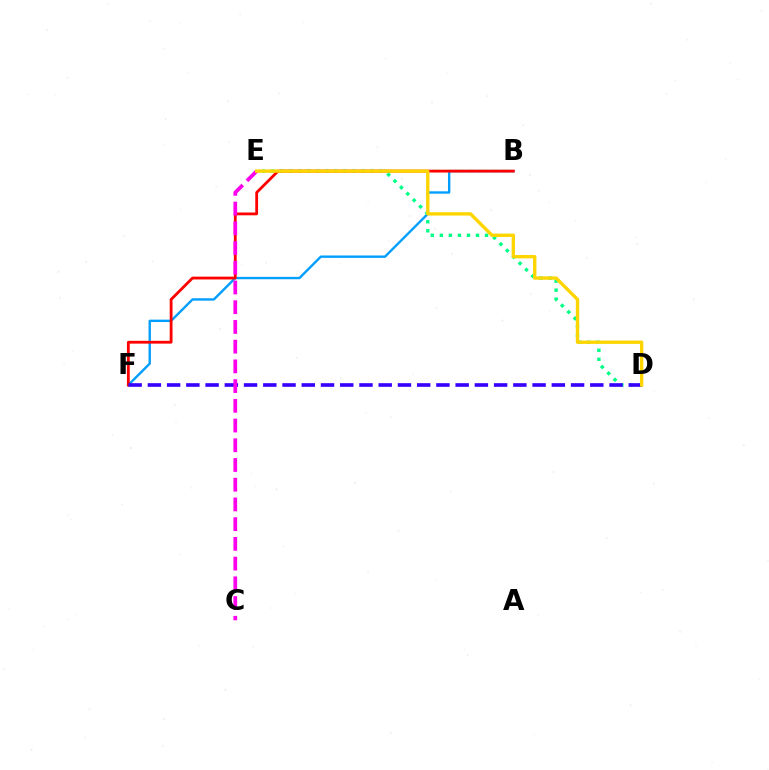{('B', 'F'): [{'color': '#009eff', 'line_style': 'solid', 'thickness': 1.71}, {'color': '#ff0000', 'line_style': 'solid', 'thickness': 2.02}], ('B', 'E'): [{'color': '#4fff00', 'line_style': 'dashed', 'thickness': 1.58}], ('D', 'E'): [{'color': '#00ff86', 'line_style': 'dotted', 'thickness': 2.46}, {'color': '#ffd500', 'line_style': 'solid', 'thickness': 2.42}], ('D', 'F'): [{'color': '#3700ff', 'line_style': 'dashed', 'thickness': 2.61}], ('C', 'E'): [{'color': '#ff00ed', 'line_style': 'dashed', 'thickness': 2.68}]}